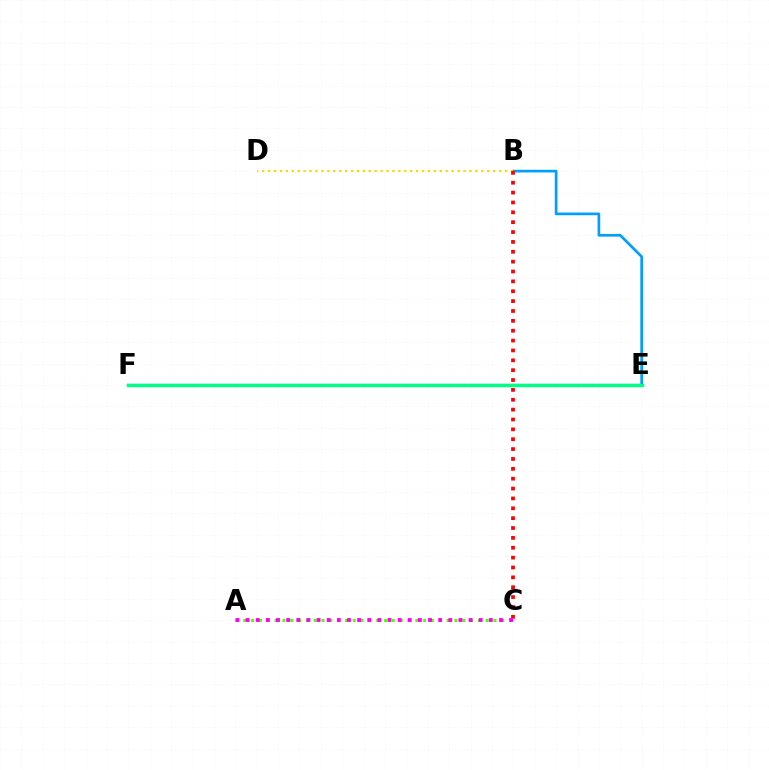{('E', 'F'): [{'color': '#3700ff', 'line_style': 'solid', 'thickness': 1.58}, {'color': '#00ff86', 'line_style': 'solid', 'thickness': 2.45}], ('B', 'E'): [{'color': '#009eff', 'line_style': 'solid', 'thickness': 1.94}], ('B', 'D'): [{'color': '#ffd500', 'line_style': 'dotted', 'thickness': 1.61}], ('A', 'C'): [{'color': '#4fff00', 'line_style': 'dotted', 'thickness': 2.12}, {'color': '#ff00ed', 'line_style': 'dotted', 'thickness': 2.75}], ('B', 'C'): [{'color': '#ff0000', 'line_style': 'dotted', 'thickness': 2.68}]}